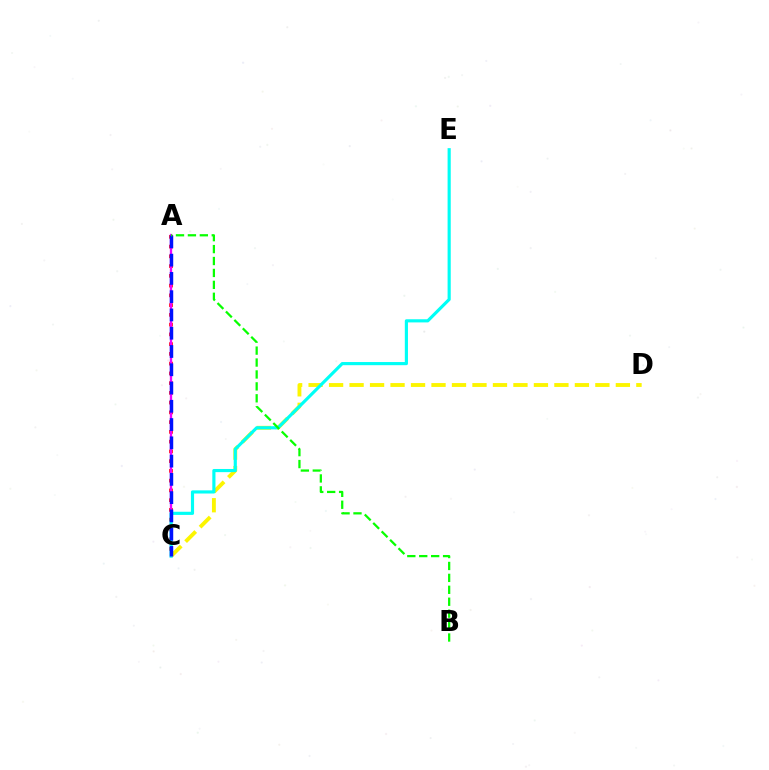{('A', 'C'): [{'color': '#ff0000', 'line_style': 'dotted', 'thickness': 2.65}, {'color': '#ee00ff', 'line_style': 'solid', 'thickness': 1.66}, {'color': '#0010ff', 'line_style': 'dashed', 'thickness': 2.48}], ('C', 'D'): [{'color': '#fcf500', 'line_style': 'dashed', 'thickness': 2.78}], ('C', 'E'): [{'color': '#00fff6', 'line_style': 'solid', 'thickness': 2.27}], ('A', 'B'): [{'color': '#08ff00', 'line_style': 'dashed', 'thickness': 1.62}]}